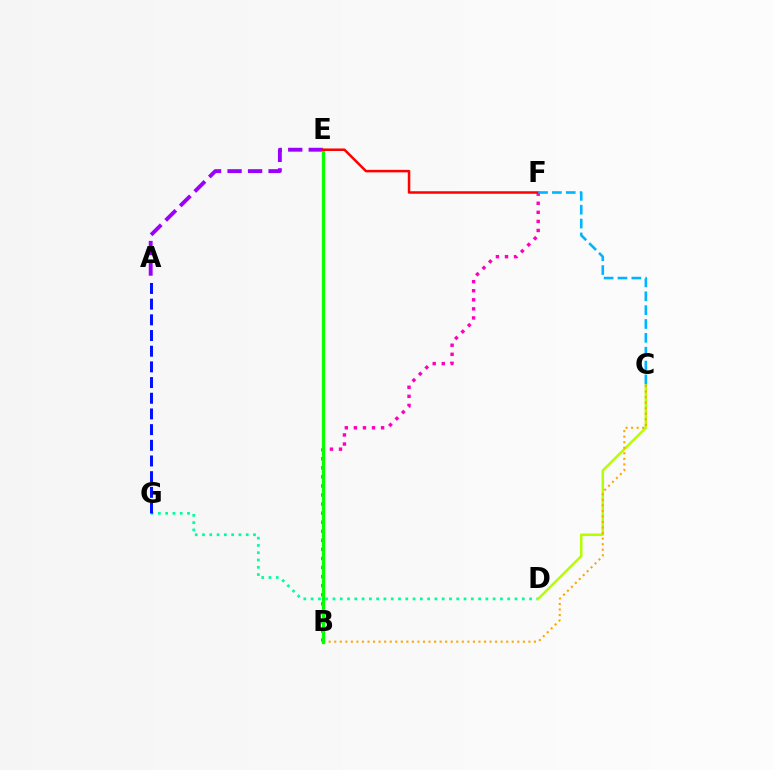{('D', 'G'): [{'color': '#00ff9d', 'line_style': 'dotted', 'thickness': 1.98}], ('C', 'D'): [{'color': '#b3ff00', 'line_style': 'solid', 'thickness': 1.78}], ('A', 'E'): [{'color': '#9b00ff', 'line_style': 'dashed', 'thickness': 2.79}], ('B', 'C'): [{'color': '#ffa500', 'line_style': 'dotted', 'thickness': 1.51}], ('B', 'F'): [{'color': '#ff00bd', 'line_style': 'dotted', 'thickness': 2.46}], ('B', 'E'): [{'color': '#08ff00', 'line_style': 'solid', 'thickness': 2.33}], ('A', 'G'): [{'color': '#0010ff', 'line_style': 'dashed', 'thickness': 2.13}], ('E', 'F'): [{'color': '#ff0000', 'line_style': 'solid', 'thickness': 1.81}], ('C', 'F'): [{'color': '#00b5ff', 'line_style': 'dashed', 'thickness': 1.88}]}